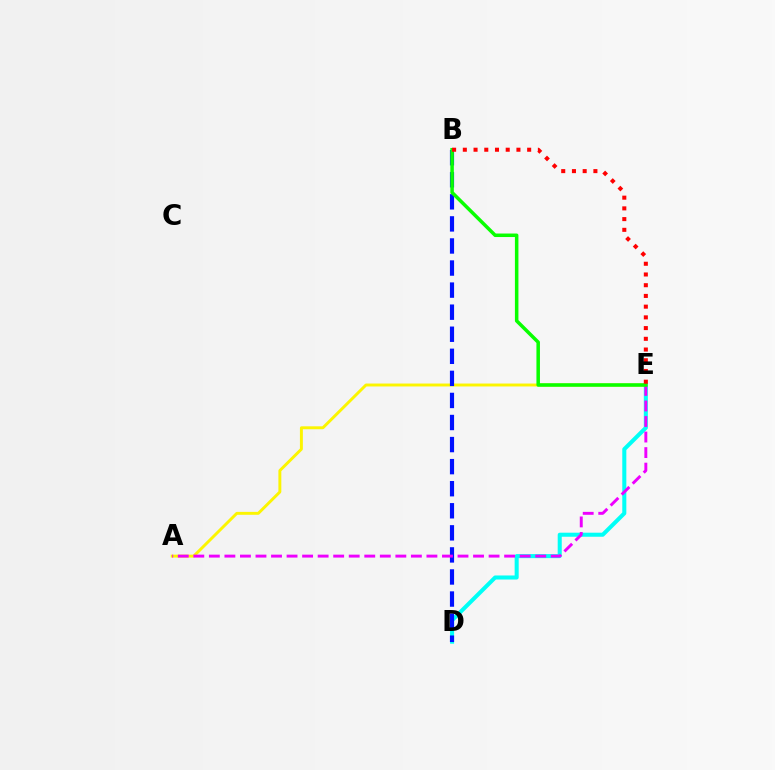{('D', 'E'): [{'color': '#00fff6', 'line_style': 'solid', 'thickness': 2.91}], ('A', 'E'): [{'color': '#fcf500', 'line_style': 'solid', 'thickness': 2.11}, {'color': '#ee00ff', 'line_style': 'dashed', 'thickness': 2.11}], ('B', 'D'): [{'color': '#0010ff', 'line_style': 'dashed', 'thickness': 3.0}], ('B', 'E'): [{'color': '#08ff00', 'line_style': 'solid', 'thickness': 2.53}, {'color': '#ff0000', 'line_style': 'dotted', 'thickness': 2.91}]}